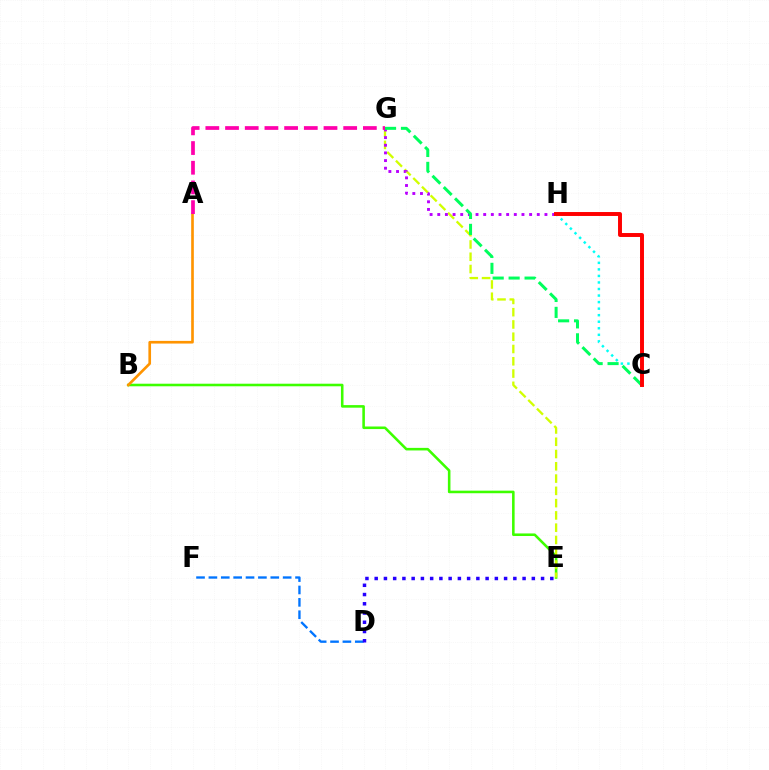{('B', 'E'): [{'color': '#3dff00', 'line_style': 'solid', 'thickness': 1.85}], ('E', 'G'): [{'color': '#d1ff00', 'line_style': 'dashed', 'thickness': 1.67}], ('G', 'H'): [{'color': '#b900ff', 'line_style': 'dotted', 'thickness': 2.08}], ('D', 'F'): [{'color': '#0074ff', 'line_style': 'dashed', 'thickness': 1.68}], ('C', 'G'): [{'color': '#00ff5c', 'line_style': 'dashed', 'thickness': 2.17}], ('A', 'B'): [{'color': '#ff9400', 'line_style': 'solid', 'thickness': 1.91}], ('C', 'H'): [{'color': '#00fff6', 'line_style': 'dotted', 'thickness': 1.78}, {'color': '#ff0000', 'line_style': 'solid', 'thickness': 2.84}], ('A', 'G'): [{'color': '#ff00ac', 'line_style': 'dashed', 'thickness': 2.68}], ('D', 'E'): [{'color': '#2500ff', 'line_style': 'dotted', 'thickness': 2.51}]}